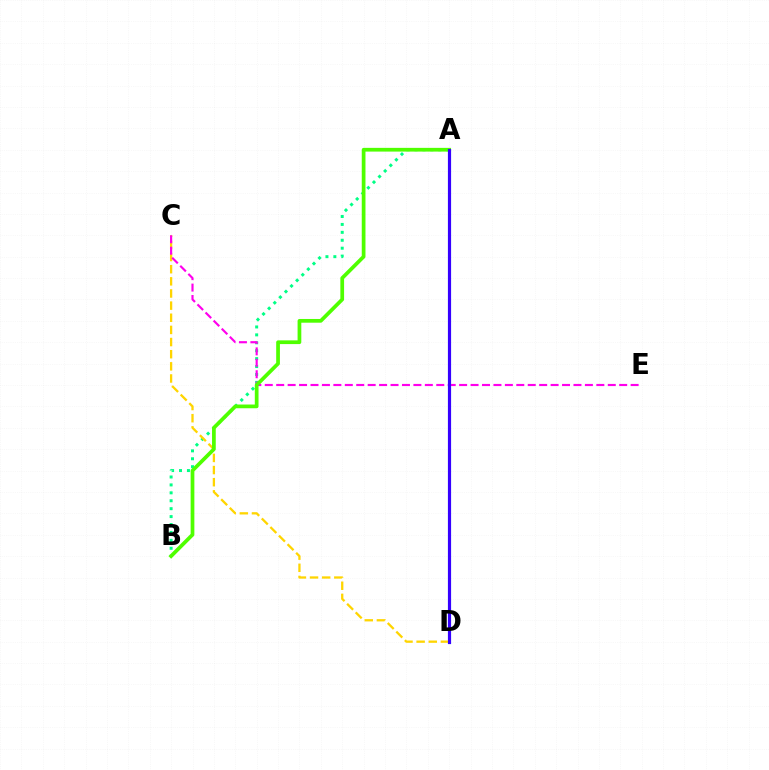{('A', 'D'): [{'color': '#009eff', 'line_style': 'solid', 'thickness': 2.25}, {'color': '#ff0000', 'line_style': 'dotted', 'thickness': 1.87}, {'color': '#3700ff', 'line_style': 'solid', 'thickness': 2.23}], ('A', 'B'): [{'color': '#00ff86', 'line_style': 'dotted', 'thickness': 2.15}, {'color': '#4fff00', 'line_style': 'solid', 'thickness': 2.68}], ('C', 'D'): [{'color': '#ffd500', 'line_style': 'dashed', 'thickness': 1.65}], ('C', 'E'): [{'color': '#ff00ed', 'line_style': 'dashed', 'thickness': 1.55}]}